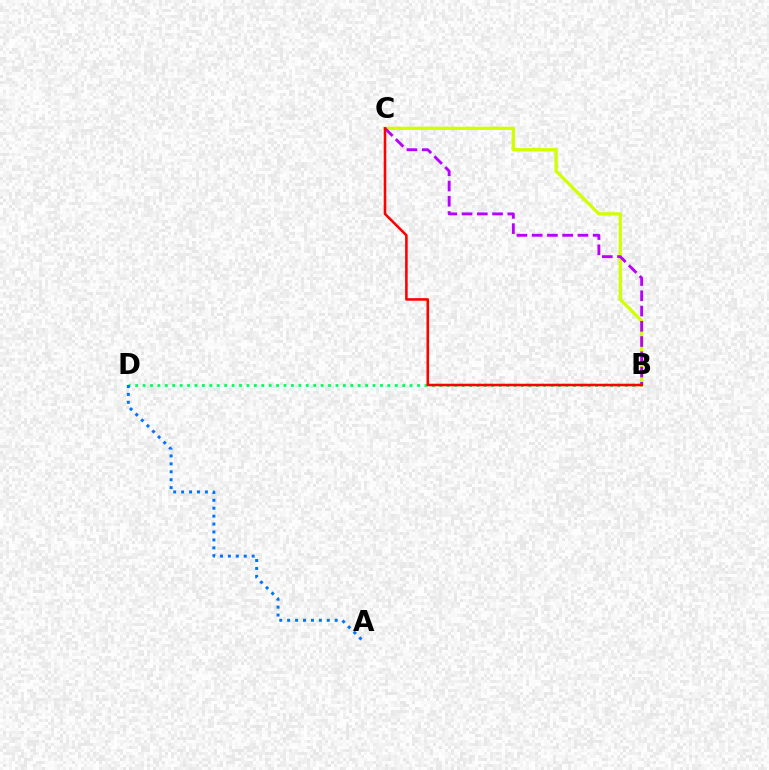{('B', 'D'): [{'color': '#00ff5c', 'line_style': 'dotted', 'thickness': 2.02}], ('B', 'C'): [{'color': '#d1ff00', 'line_style': 'solid', 'thickness': 2.36}, {'color': '#b900ff', 'line_style': 'dashed', 'thickness': 2.07}, {'color': '#ff0000', 'line_style': 'solid', 'thickness': 1.85}], ('A', 'D'): [{'color': '#0074ff', 'line_style': 'dotted', 'thickness': 2.15}]}